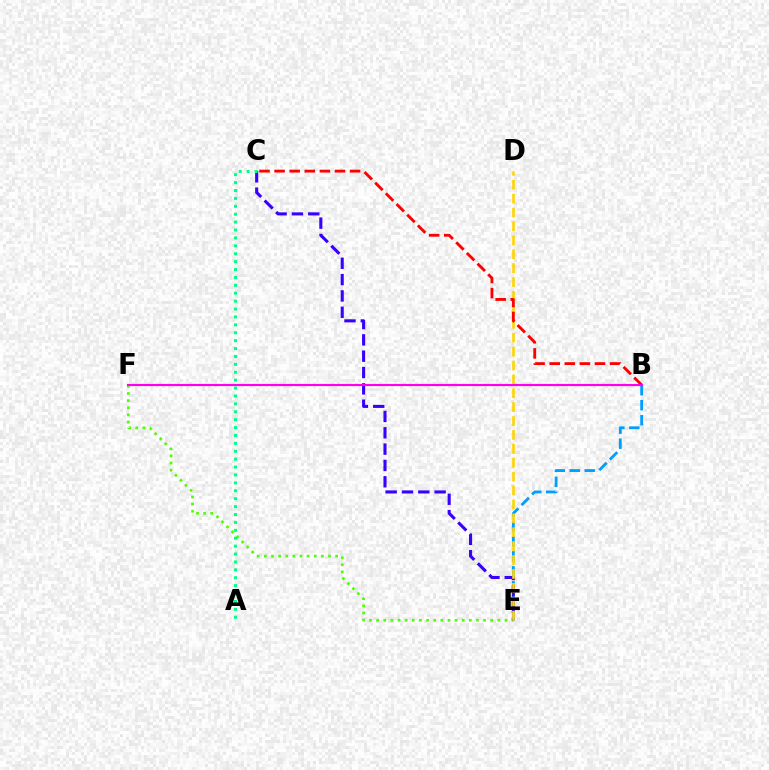{('E', 'F'): [{'color': '#4fff00', 'line_style': 'dotted', 'thickness': 1.94}], ('B', 'E'): [{'color': '#009eff', 'line_style': 'dashed', 'thickness': 2.03}], ('C', 'E'): [{'color': '#3700ff', 'line_style': 'dashed', 'thickness': 2.22}], ('D', 'E'): [{'color': '#ffd500', 'line_style': 'dashed', 'thickness': 1.89}], ('A', 'C'): [{'color': '#00ff86', 'line_style': 'dotted', 'thickness': 2.15}], ('B', 'C'): [{'color': '#ff0000', 'line_style': 'dashed', 'thickness': 2.05}], ('B', 'F'): [{'color': '#ff00ed', 'line_style': 'solid', 'thickness': 1.55}]}